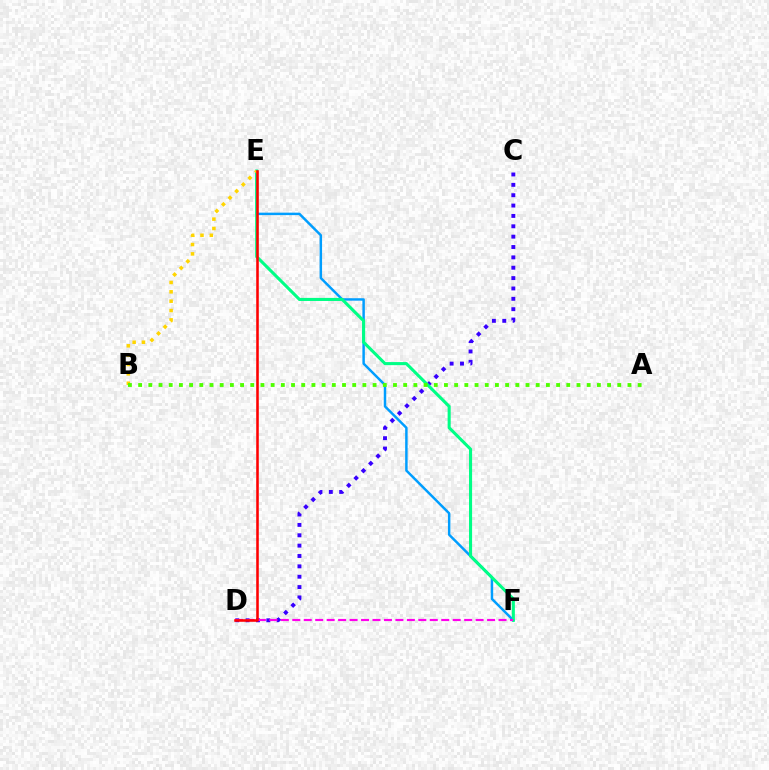{('E', 'F'): [{'color': '#009eff', 'line_style': 'solid', 'thickness': 1.78}, {'color': '#00ff86', 'line_style': 'solid', 'thickness': 2.22}], ('C', 'D'): [{'color': '#3700ff', 'line_style': 'dotted', 'thickness': 2.82}], ('D', 'F'): [{'color': '#ff00ed', 'line_style': 'dashed', 'thickness': 1.56}], ('B', 'E'): [{'color': '#ffd500', 'line_style': 'dotted', 'thickness': 2.54}], ('A', 'B'): [{'color': '#4fff00', 'line_style': 'dotted', 'thickness': 2.77}], ('D', 'E'): [{'color': '#ff0000', 'line_style': 'solid', 'thickness': 1.85}]}